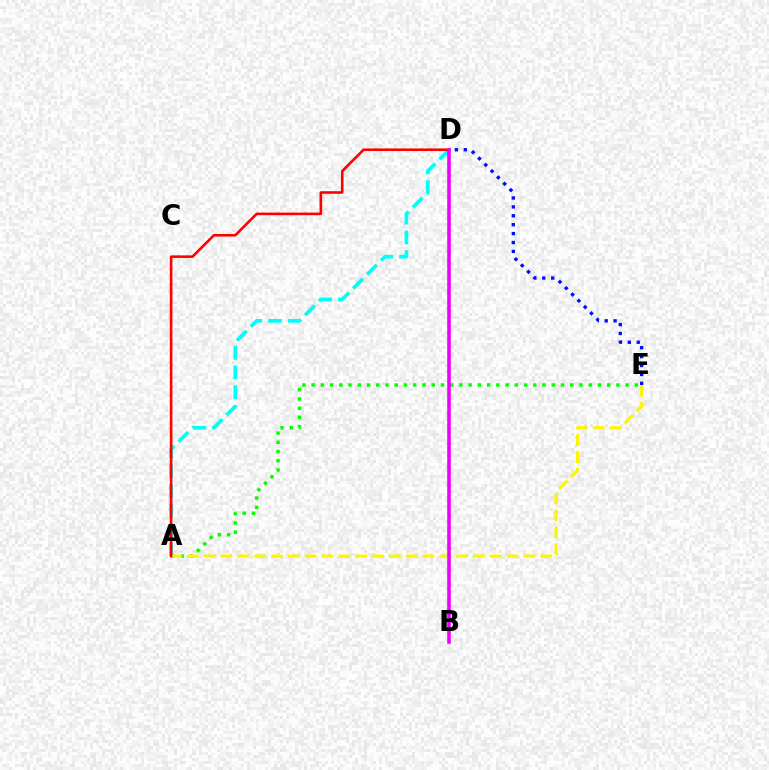{('A', 'D'): [{'color': '#00fff6', 'line_style': 'dashed', 'thickness': 2.68}, {'color': '#ff0000', 'line_style': 'solid', 'thickness': 1.87}], ('A', 'E'): [{'color': '#08ff00', 'line_style': 'dotted', 'thickness': 2.51}, {'color': '#fcf500', 'line_style': 'dashed', 'thickness': 2.29}], ('D', 'E'): [{'color': '#0010ff', 'line_style': 'dotted', 'thickness': 2.42}], ('B', 'D'): [{'color': '#ee00ff', 'line_style': 'solid', 'thickness': 2.59}]}